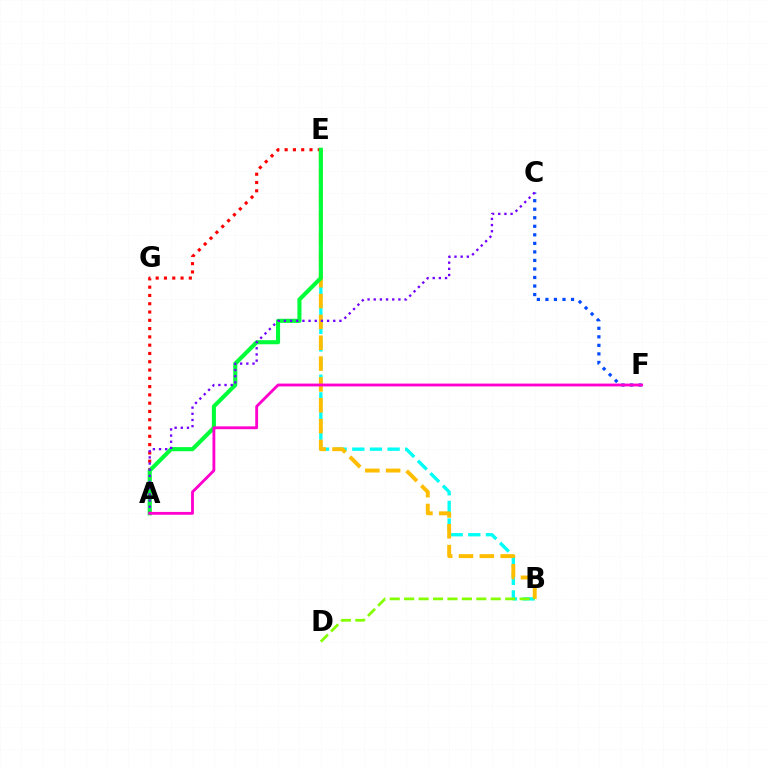{('B', 'E'): [{'color': '#00fff6', 'line_style': 'dashed', 'thickness': 2.4}, {'color': '#ffbd00', 'line_style': 'dashed', 'thickness': 2.83}], ('C', 'F'): [{'color': '#004bff', 'line_style': 'dotted', 'thickness': 2.32}], ('A', 'E'): [{'color': '#ff0000', 'line_style': 'dotted', 'thickness': 2.25}, {'color': '#00ff39', 'line_style': 'solid', 'thickness': 2.94}], ('B', 'D'): [{'color': '#84ff00', 'line_style': 'dashed', 'thickness': 1.96}], ('A', 'C'): [{'color': '#7200ff', 'line_style': 'dotted', 'thickness': 1.68}], ('A', 'F'): [{'color': '#ff00cf', 'line_style': 'solid', 'thickness': 2.04}]}